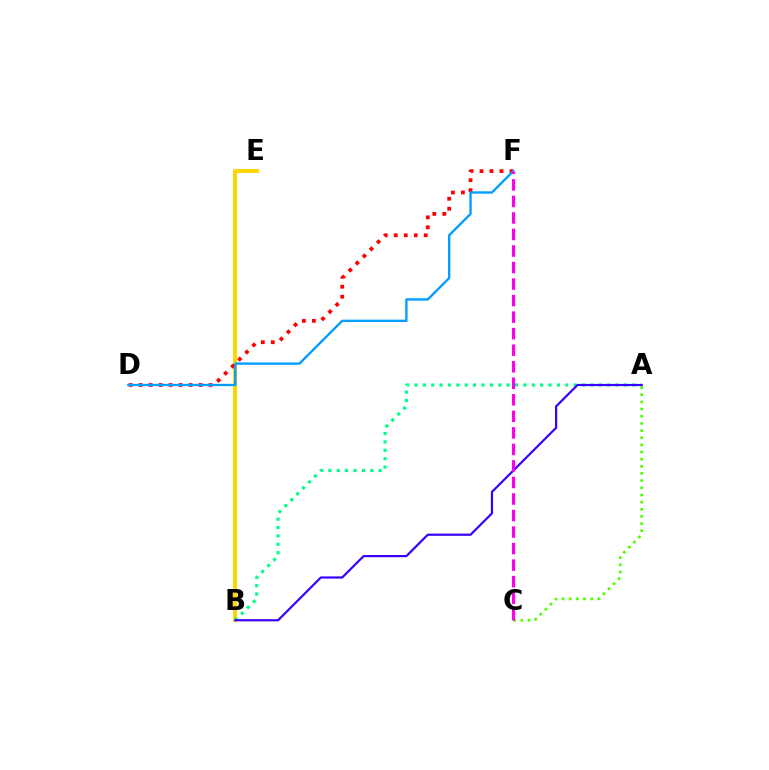{('A', 'C'): [{'color': '#4fff00', 'line_style': 'dotted', 'thickness': 1.94}], ('B', 'E'): [{'color': '#ffd500', 'line_style': 'solid', 'thickness': 2.86}], ('A', 'B'): [{'color': '#00ff86', 'line_style': 'dotted', 'thickness': 2.28}, {'color': '#3700ff', 'line_style': 'solid', 'thickness': 1.58}], ('D', 'F'): [{'color': '#ff0000', 'line_style': 'dotted', 'thickness': 2.71}, {'color': '#009eff', 'line_style': 'solid', 'thickness': 1.68}], ('C', 'F'): [{'color': '#ff00ed', 'line_style': 'dashed', 'thickness': 2.25}]}